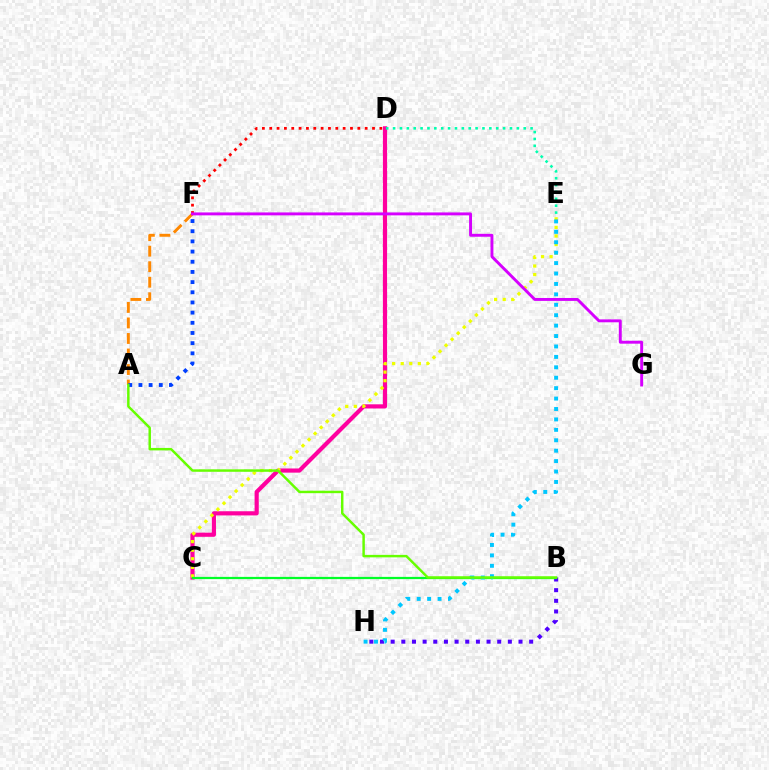{('C', 'D'): [{'color': '#ff00a0', 'line_style': 'solid', 'thickness': 3.0}], ('C', 'E'): [{'color': '#eeff00', 'line_style': 'dotted', 'thickness': 2.33}], ('A', 'F'): [{'color': '#ff8800', 'line_style': 'dashed', 'thickness': 2.11}, {'color': '#003fff', 'line_style': 'dotted', 'thickness': 2.76}], ('B', 'H'): [{'color': '#4f00ff', 'line_style': 'dotted', 'thickness': 2.89}], ('D', 'E'): [{'color': '#00ffaf', 'line_style': 'dotted', 'thickness': 1.87}], ('B', 'C'): [{'color': '#00ff27', 'line_style': 'solid', 'thickness': 1.61}], ('D', 'F'): [{'color': '#ff0000', 'line_style': 'dotted', 'thickness': 1.99}], ('E', 'H'): [{'color': '#00c7ff', 'line_style': 'dotted', 'thickness': 2.83}], ('A', 'B'): [{'color': '#66ff00', 'line_style': 'solid', 'thickness': 1.77}], ('F', 'G'): [{'color': '#d600ff', 'line_style': 'solid', 'thickness': 2.1}]}